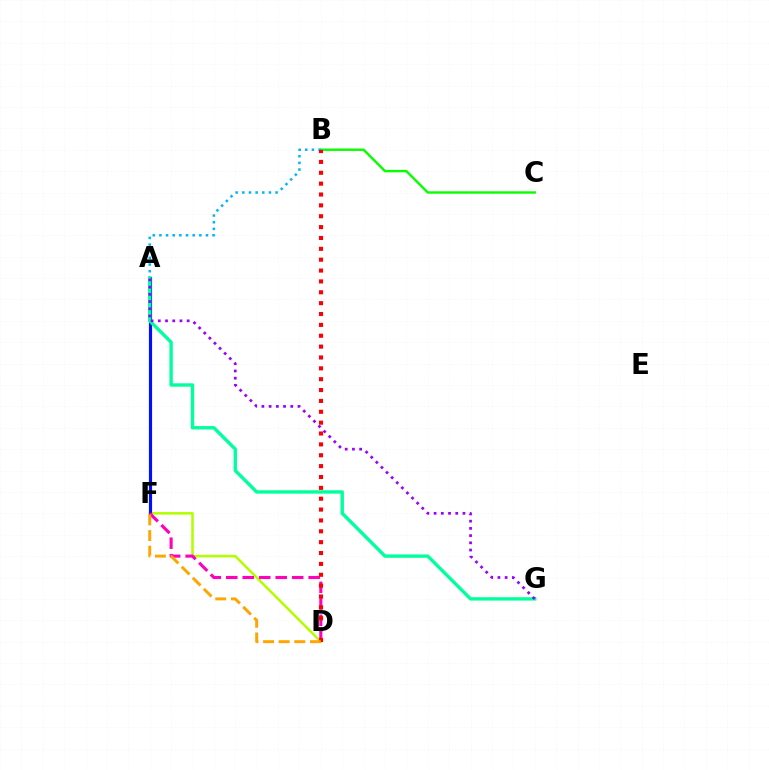{('D', 'F'): [{'color': '#b3ff00', 'line_style': 'solid', 'thickness': 1.84}, {'color': '#ff00bd', 'line_style': 'dashed', 'thickness': 2.24}, {'color': '#ffa500', 'line_style': 'dashed', 'thickness': 2.12}], ('B', 'C'): [{'color': '#08ff00', 'line_style': 'solid', 'thickness': 1.73}], ('A', 'B'): [{'color': '#00b5ff', 'line_style': 'dotted', 'thickness': 1.81}], ('A', 'F'): [{'color': '#0010ff', 'line_style': 'solid', 'thickness': 2.27}], ('B', 'D'): [{'color': '#ff0000', 'line_style': 'dotted', 'thickness': 2.95}], ('A', 'G'): [{'color': '#00ff9d', 'line_style': 'solid', 'thickness': 2.42}, {'color': '#9b00ff', 'line_style': 'dotted', 'thickness': 1.96}]}